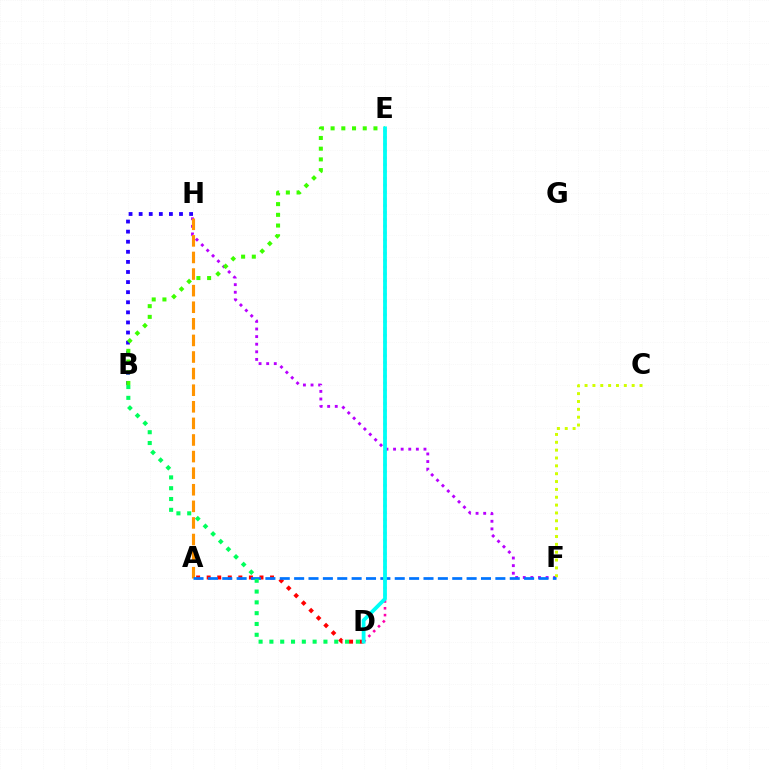{('F', 'H'): [{'color': '#b900ff', 'line_style': 'dotted', 'thickness': 2.07}], ('A', 'D'): [{'color': '#ff0000', 'line_style': 'dotted', 'thickness': 2.87}], ('A', 'H'): [{'color': '#ff9400', 'line_style': 'dashed', 'thickness': 2.25}], ('C', 'F'): [{'color': '#d1ff00', 'line_style': 'dotted', 'thickness': 2.13}], ('B', 'H'): [{'color': '#2500ff', 'line_style': 'dotted', 'thickness': 2.74}], ('B', 'E'): [{'color': '#3dff00', 'line_style': 'dotted', 'thickness': 2.91}], ('A', 'F'): [{'color': '#0074ff', 'line_style': 'dashed', 'thickness': 1.95}], ('D', 'E'): [{'color': '#ff00ac', 'line_style': 'dotted', 'thickness': 1.85}, {'color': '#00fff6', 'line_style': 'solid', 'thickness': 2.73}], ('B', 'D'): [{'color': '#00ff5c', 'line_style': 'dotted', 'thickness': 2.94}]}